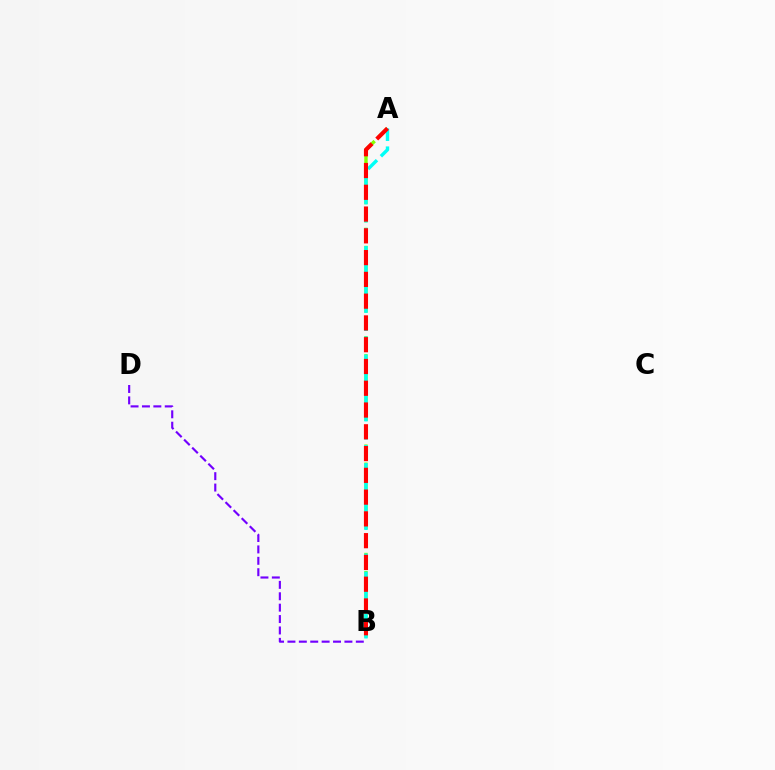{('A', 'B'): [{'color': '#84ff00', 'line_style': 'dashed', 'thickness': 2.45}, {'color': '#00fff6', 'line_style': 'dashed', 'thickness': 2.46}, {'color': '#ff0000', 'line_style': 'dashed', 'thickness': 2.96}], ('B', 'D'): [{'color': '#7200ff', 'line_style': 'dashed', 'thickness': 1.55}]}